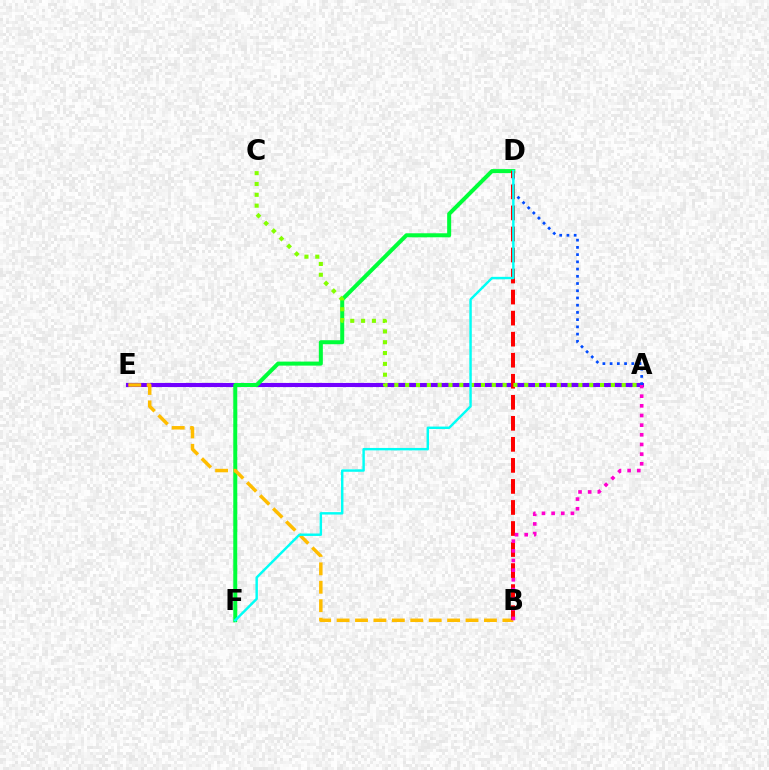{('A', 'E'): [{'color': '#7200ff', 'line_style': 'solid', 'thickness': 2.94}], ('A', 'D'): [{'color': '#004bff', 'line_style': 'dotted', 'thickness': 1.96}], ('D', 'F'): [{'color': '#00ff39', 'line_style': 'solid', 'thickness': 2.89}, {'color': '#00fff6', 'line_style': 'solid', 'thickness': 1.75}], ('B', 'E'): [{'color': '#ffbd00', 'line_style': 'dashed', 'thickness': 2.5}], ('B', 'D'): [{'color': '#ff0000', 'line_style': 'dashed', 'thickness': 2.86}], ('A', 'C'): [{'color': '#84ff00', 'line_style': 'dotted', 'thickness': 2.94}], ('A', 'B'): [{'color': '#ff00cf', 'line_style': 'dotted', 'thickness': 2.62}]}